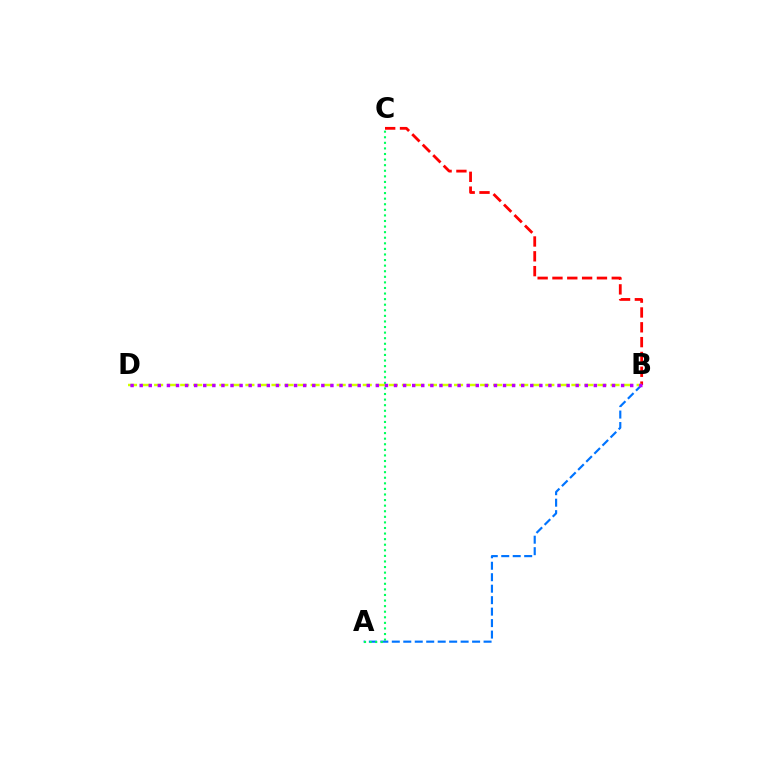{('B', 'C'): [{'color': '#ff0000', 'line_style': 'dashed', 'thickness': 2.01}], ('B', 'D'): [{'color': '#d1ff00', 'line_style': 'dashed', 'thickness': 1.77}, {'color': '#b900ff', 'line_style': 'dotted', 'thickness': 2.47}], ('A', 'B'): [{'color': '#0074ff', 'line_style': 'dashed', 'thickness': 1.56}], ('A', 'C'): [{'color': '#00ff5c', 'line_style': 'dotted', 'thickness': 1.52}]}